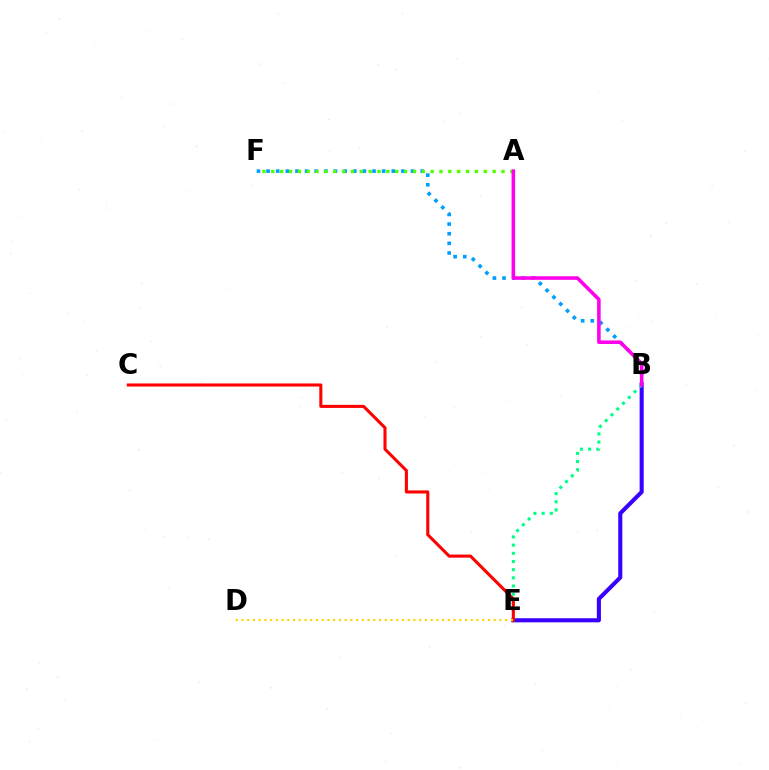{('B', 'E'): [{'color': '#3700ff', 'line_style': 'solid', 'thickness': 2.94}, {'color': '#00ff86', 'line_style': 'dotted', 'thickness': 2.22}], ('B', 'F'): [{'color': '#009eff', 'line_style': 'dotted', 'thickness': 2.62}], ('A', 'F'): [{'color': '#4fff00', 'line_style': 'dotted', 'thickness': 2.41}], ('C', 'E'): [{'color': '#ff0000', 'line_style': 'solid', 'thickness': 2.21}], ('A', 'B'): [{'color': '#ff00ed', 'line_style': 'solid', 'thickness': 2.56}], ('D', 'E'): [{'color': '#ffd500', 'line_style': 'dotted', 'thickness': 1.56}]}